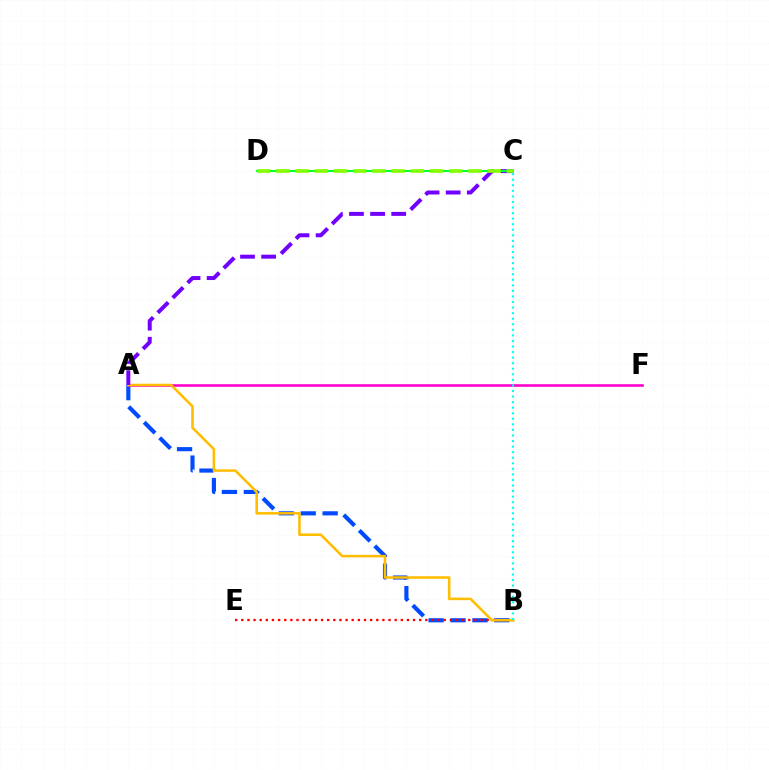{('A', 'B'): [{'color': '#004bff', 'line_style': 'dashed', 'thickness': 2.98}, {'color': '#ffbd00', 'line_style': 'solid', 'thickness': 1.84}], ('B', 'E'): [{'color': '#ff0000', 'line_style': 'dotted', 'thickness': 1.67}], ('A', 'F'): [{'color': '#ff00cf', 'line_style': 'solid', 'thickness': 1.87}], ('A', 'C'): [{'color': '#7200ff', 'line_style': 'dashed', 'thickness': 2.87}], ('B', 'C'): [{'color': '#00fff6', 'line_style': 'dotted', 'thickness': 1.51}], ('C', 'D'): [{'color': '#00ff39', 'line_style': 'solid', 'thickness': 1.51}, {'color': '#84ff00', 'line_style': 'dashed', 'thickness': 2.61}]}